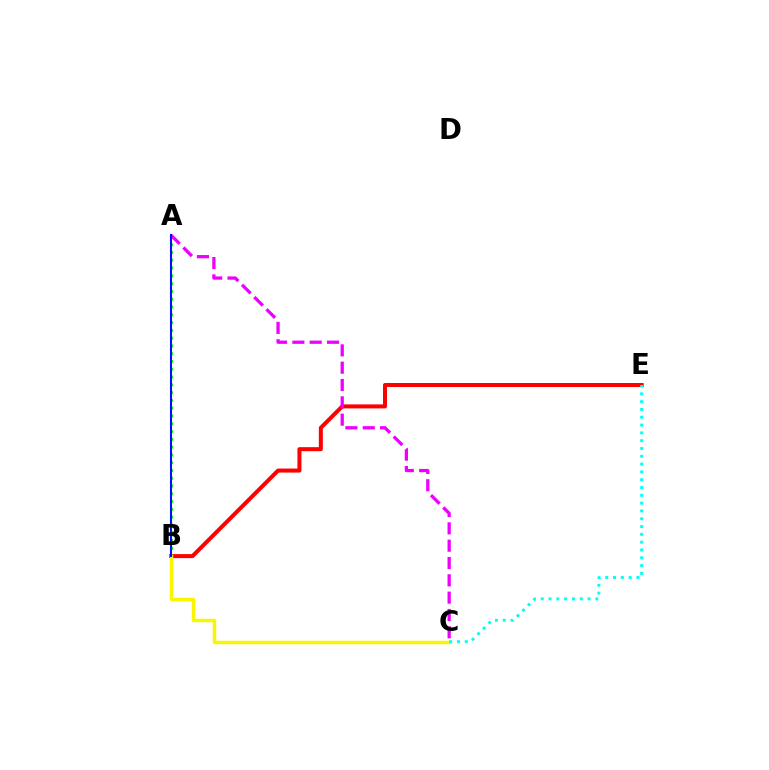{('B', 'E'): [{'color': '#ff0000', 'line_style': 'solid', 'thickness': 2.89}], ('A', 'B'): [{'color': '#08ff00', 'line_style': 'dotted', 'thickness': 2.11}, {'color': '#0010ff', 'line_style': 'solid', 'thickness': 1.5}], ('B', 'C'): [{'color': '#fcf500', 'line_style': 'solid', 'thickness': 2.48}], ('C', 'E'): [{'color': '#00fff6', 'line_style': 'dotted', 'thickness': 2.12}], ('A', 'C'): [{'color': '#ee00ff', 'line_style': 'dashed', 'thickness': 2.35}]}